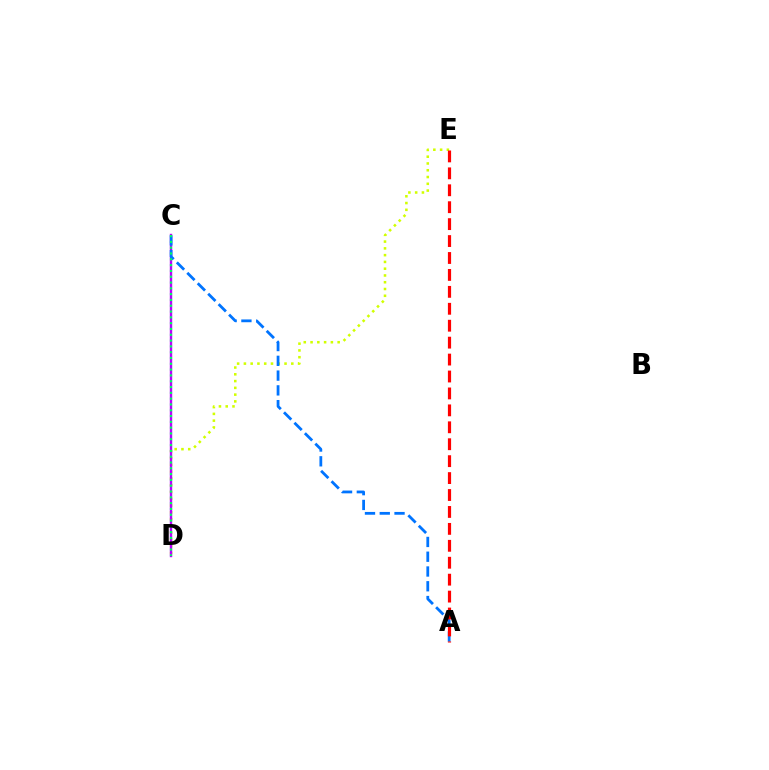{('D', 'E'): [{'color': '#d1ff00', 'line_style': 'dotted', 'thickness': 1.84}], ('C', 'D'): [{'color': '#b900ff', 'line_style': 'solid', 'thickness': 1.73}, {'color': '#00ff5c', 'line_style': 'dotted', 'thickness': 1.58}], ('A', 'C'): [{'color': '#0074ff', 'line_style': 'dashed', 'thickness': 2.01}], ('A', 'E'): [{'color': '#ff0000', 'line_style': 'dashed', 'thickness': 2.3}]}